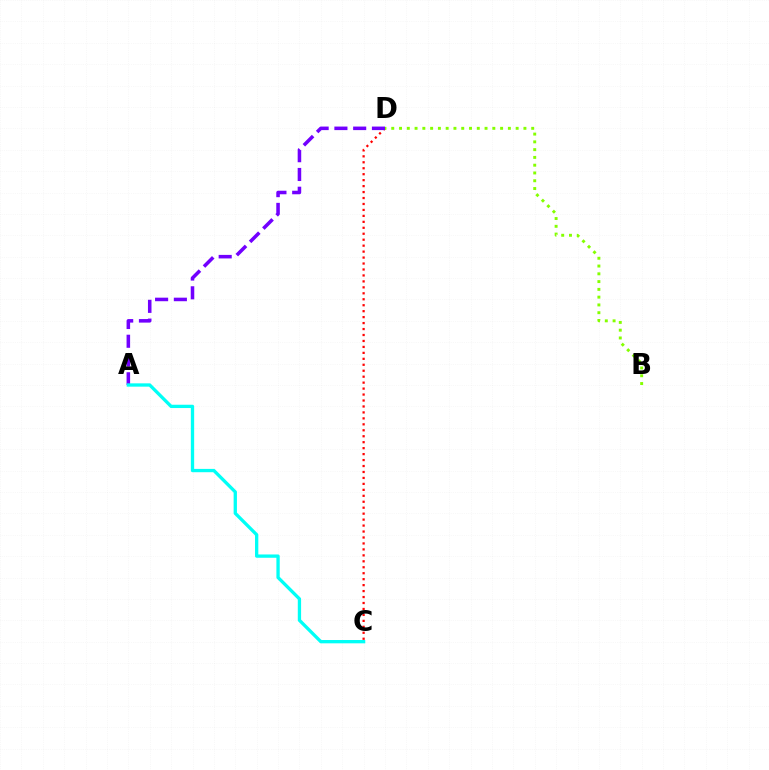{('C', 'D'): [{'color': '#ff0000', 'line_style': 'dotted', 'thickness': 1.62}], ('A', 'D'): [{'color': '#7200ff', 'line_style': 'dashed', 'thickness': 2.55}], ('B', 'D'): [{'color': '#84ff00', 'line_style': 'dotted', 'thickness': 2.11}], ('A', 'C'): [{'color': '#00fff6', 'line_style': 'solid', 'thickness': 2.38}]}